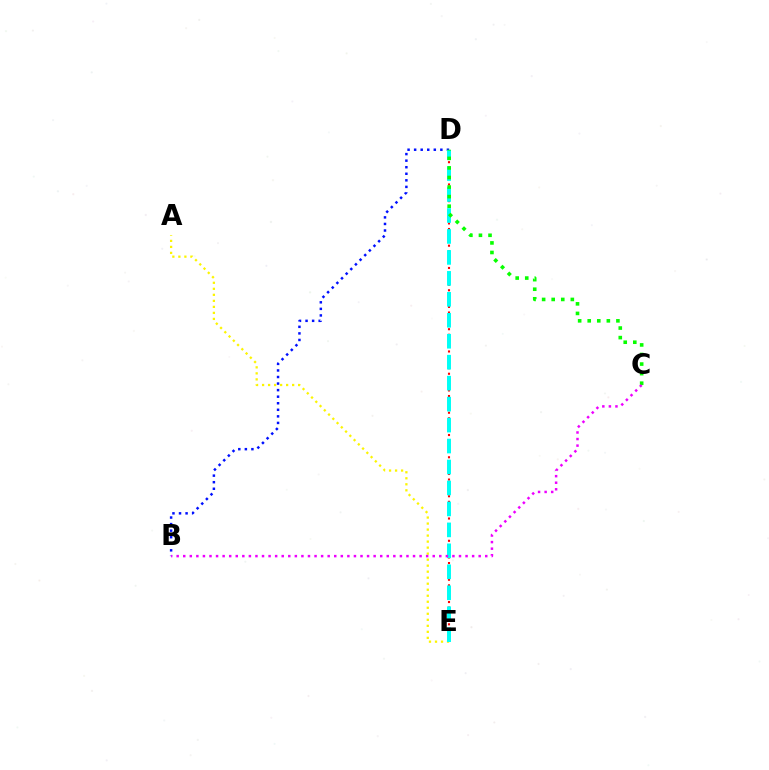{('D', 'E'): [{'color': '#ff0000', 'line_style': 'dotted', 'thickness': 1.51}, {'color': '#00fff6', 'line_style': 'dashed', 'thickness': 2.85}], ('B', 'D'): [{'color': '#0010ff', 'line_style': 'dotted', 'thickness': 1.78}], ('A', 'E'): [{'color': '#fcf500', 'line_style': 'dotted', 'thickness': 1.63}], ('C', 'D'): [{'color': '#08ff00', 'line_style': 'dotted', 'thickness': 2.6}], ('B', 'C'): [{'color': '#ee00ff', 'line_style': 'dotted', 'thickness': 1.78}]}